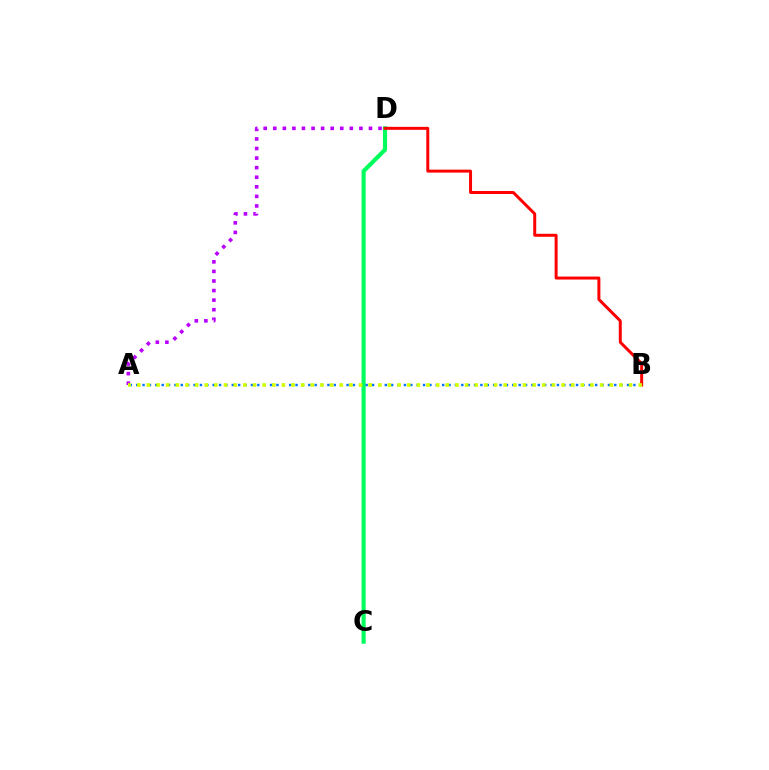{('C', 'D'): [{'color': '#00ff5c', 'line_style': 'solid', 'thickness': 2.99}], ('A', 'D'): [{'color': '#b900ff', 'line_style': 'dotted', 'thickness': 2.6}], ('A', 'B'): [{'color': '#0074ff', 'line_style': 'dotted', 'thickness': 1.73}, {'color': '#d1ff00', 'line_style': 'dotted', 'thickness': 2.62}], ('B', 'D'): [{'color': '#ff0000', 'line_style': 'solid', 'thickness': 2.15}]}